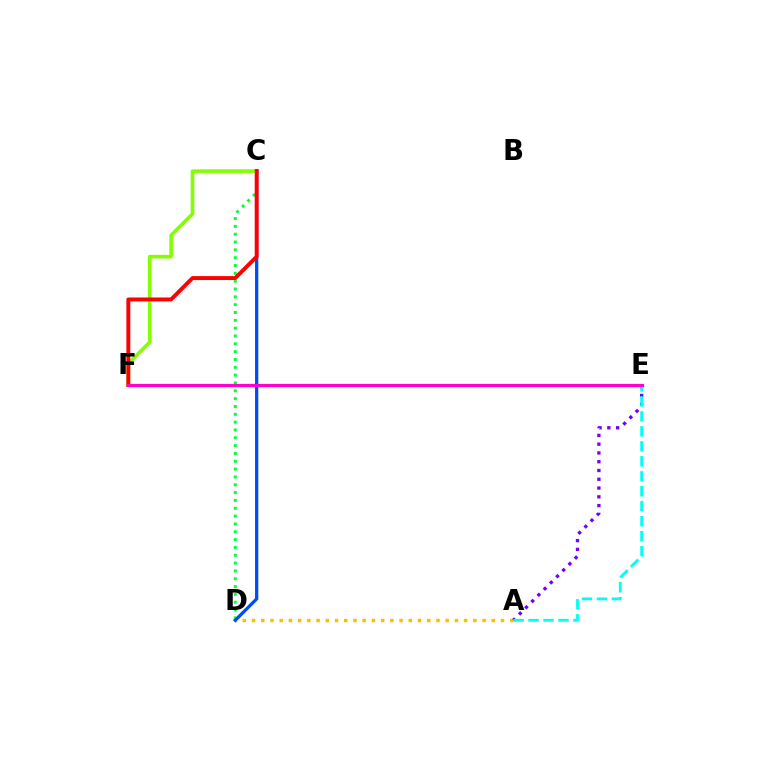{('A', 'D'): [{'color': '#ffbd00', 'line_style': 'dotted', 'thickness': 2.51}], ('C', 'F'): [{'color': '#84ff00', 'line_style': 'solid', 'thickness': 2.61}, {'color': '#ff0000', 'line_style': 'solid', 'thickness': 2.82}], ('C', 'D'): [{'color': '#00ff39', 'line_style': 'dotted', 'thickness': 2.13}, {'color': '#004bff', 'line_style': 'solid', 'thickness': 2.34}], ('A', 'E'): [{'color': '#7200ff', 'line_style': 'dotted', 'thickness': 2.38}, {'color': '#00fff6', 'line_style': 'dashed', 'thickness': 2.03}], ('E', 'F'): [{'color': '#ff00cf', 'line_style': 'solid', 'thickness': 2.3}]}